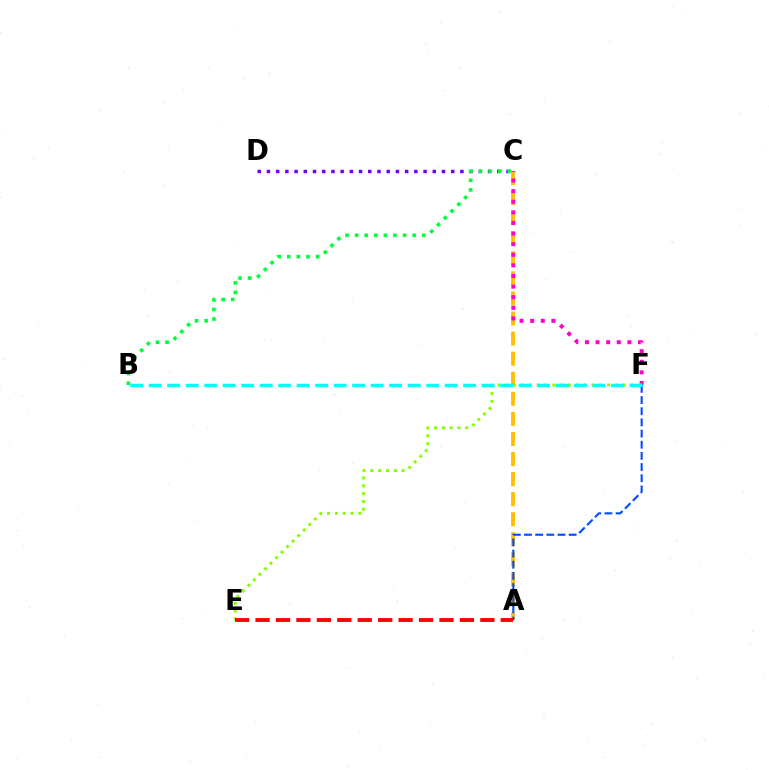{('A', 'C'): [{'color': '#ffbd00', 'line_style': 'dashed', 'thickness': 2.73}], ('C', 'F'): [{'color': '#ff00cf', 'line_style': 'dotted', 'thickness': 2.88}], ('C', 'D'): [{'color': '#7200ff', 'line_style': 'dotted', 'thickness': 2.5}], ('A', 'F'): [{'color': '#004bff', 'line_style': 'dashed', 'thickness': 1.52}], ('E', 'F'): [{'color': '#84ff00', 'line_style': 'dotted', 'thickness': 2.13}], ('B', 'C'): [{'color': '#00ff39', 'line_style': 'dotted', 'thickness': 2.61}], ('B', 'F'): [{'color': '#00fff6', 'line_style': 'dashed', 'thickness': 2.51}], ('A', 'E'): [{'color': '#ff0000', 'line_style': 'dashed', 'thickness': 2.78}]}